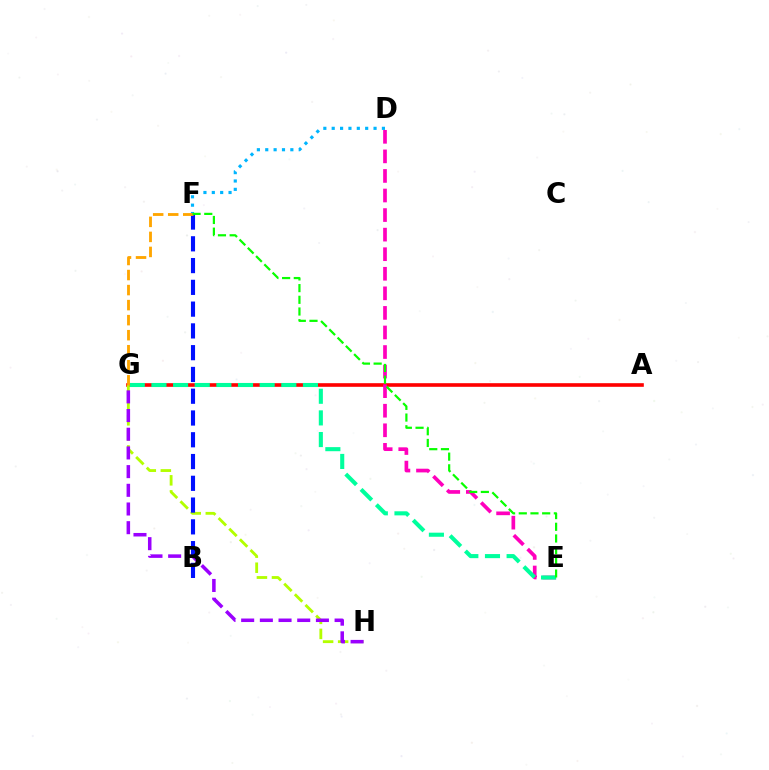{('A', 'G'): [{'color': '#ff0000', 'line_style': 'solid', 'thickness': 2.61}], ('G', 'H'): [{'color': '#b3ff00', 'line_style': 'dashed', 'thickness': 2.04}, {'color': '#9b00ff', 'line_style': 'dashed', 'thickness': 2.54}], ('D', 'E'): [{'color': '#ff00bd', 'line_style': 'dashed', 'thickness': 2.66}], ('B', 'F'): [{'color': '#0010ff', 'line_style': 'dashed', 'thickness': 2.96}], ('D', 'F'): [{'color': '#00b5ff', 'line_style': 'dotted', 'thickness': 2.27}], ('E', 'G'): [{'color': '#00ff9d', 'line_style': 'dashed', 'thickness': 2.94}], ('F', 'G'): [{'color': '#ffa500', 'line_style': 'dashed', 'thickness': 2.04}], ('E', 'F'): [{'color': '#08ff00', 'line_style': 'dashed', 'thickness': 1.59}]}